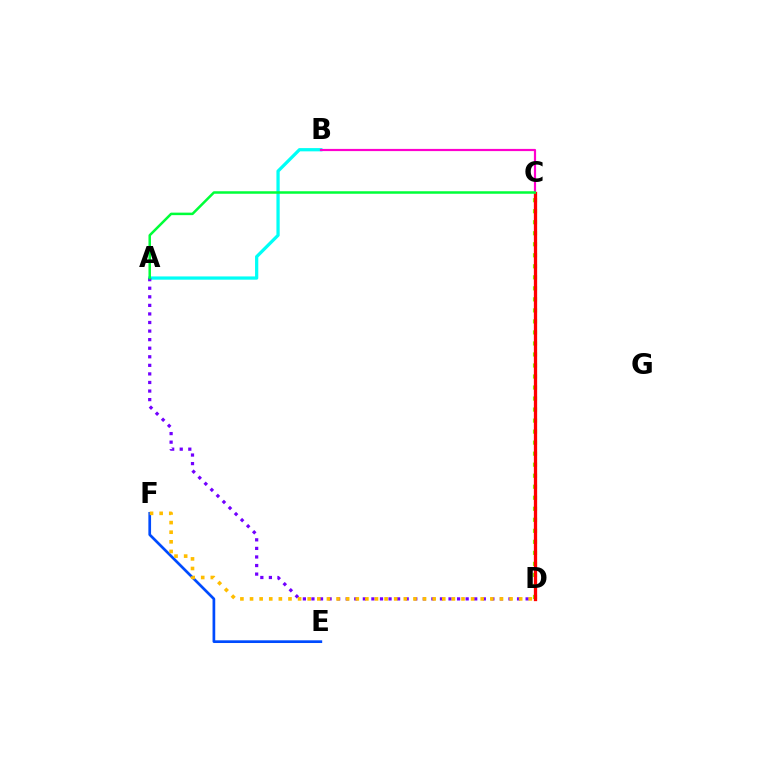{('A', 'B'): [{'color': '#00fff6', 'line_style': 'solid', 'thickness': 2.34}], ('E', 'F'): [{'color': '#004bff', 'line_style': 'solid', 'thickness': 1.94}], ('A', 'D'): [{'color': '#7200ff', 'line_style': 'dotted', 'thickness': 2.33}], ('C', 'D'): [{'color': '#84ff00', 'line_style': 'dotted', 'thickness': 2.99}, {'color': '#ff0000', 'line_style': 'solid', 'thickness': 2.37}], ('B', 'C'): [{'color': '#ff00cf', 'line_style': 'solid', 'thickness': 1.58}], ('D', 'F'): [{'color': '#ffbd00', 'line_style': 'dotted', 'thickness': 2.61}], ('A', 'C'): [{'color': '#00ff39', 'line_style': 'solid', 'thickness': 1.81}]}